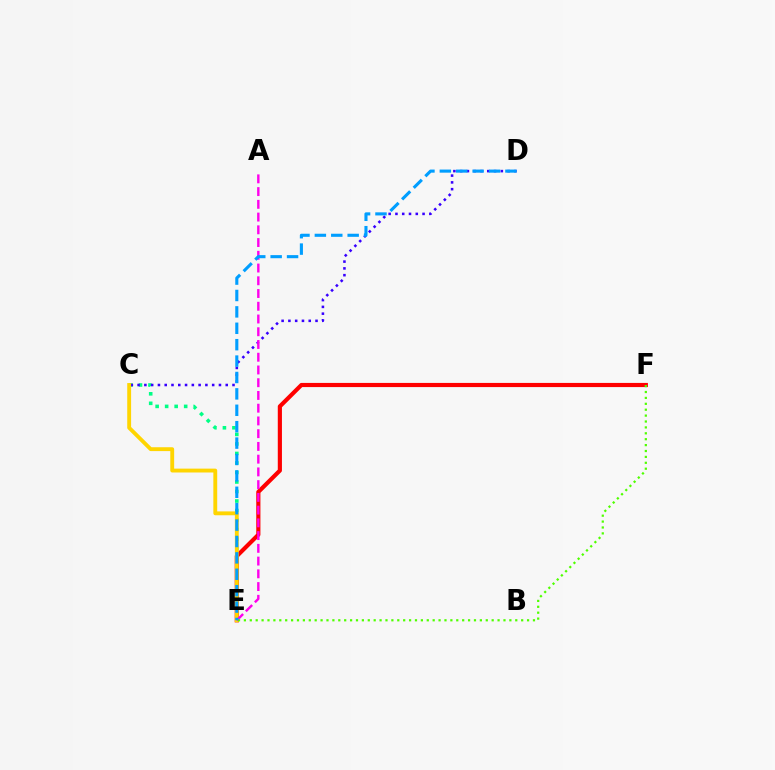{('C', 'E'): [{'color': '#00ff86', 'line_style': 'dotted', 'thickness': 2.58}, {'color': '#ffd500', 'line_style': 'solid', 'thickness': 2.78}], ('C', 'D'): [{'color': '#3700ff', 'line_style': 'dotted', 'thickness': 1.84}], ('E', 'F'): [{'color': '#ff0000', 'line_style': 'solid', 'thickness': 2.99}, {'color': '#4fff00', 'line_style': 'dotted', 'thickness': 1.6}], ('A', 'E'): [{'color': '#ff00ed', 'line_style': 'dashed', 'thickness': 1.73}], ('D', 'E'): [{'color': '#009eff', 'line_style': 'dashed', 'thickness': 2.23}]}